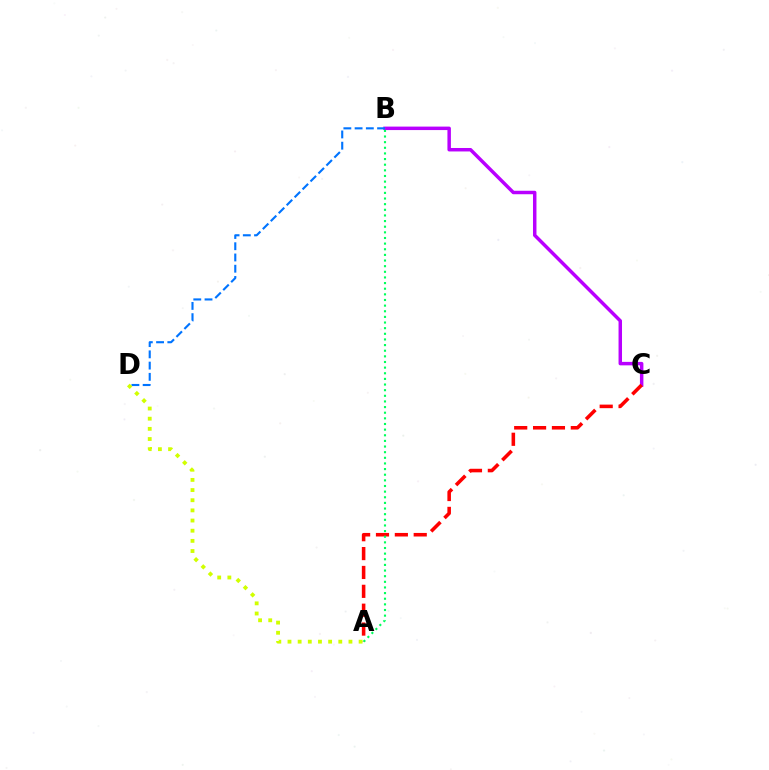{('B', 'C'): [{'color': '#b900ff', 'line_style': 'solid', 'thickness': 2.5}], ('A', 'C'): [{'color': '#ff0000', 'line_style': 'dashed', 'thickness': 2.56}], ('B', 'D'): [{'color': '#0074ff', 'line_style': 'dashed', 'thickness': 1.53}], ('A', 'D'): [{'color': '#d1ff00', 'line_style': 'dotted', 'thickness': 2.76}], ('A', 'B'): [{'color': '#00ff5c', 'line_style': 'dotted', 'thickness': 1.53}]}